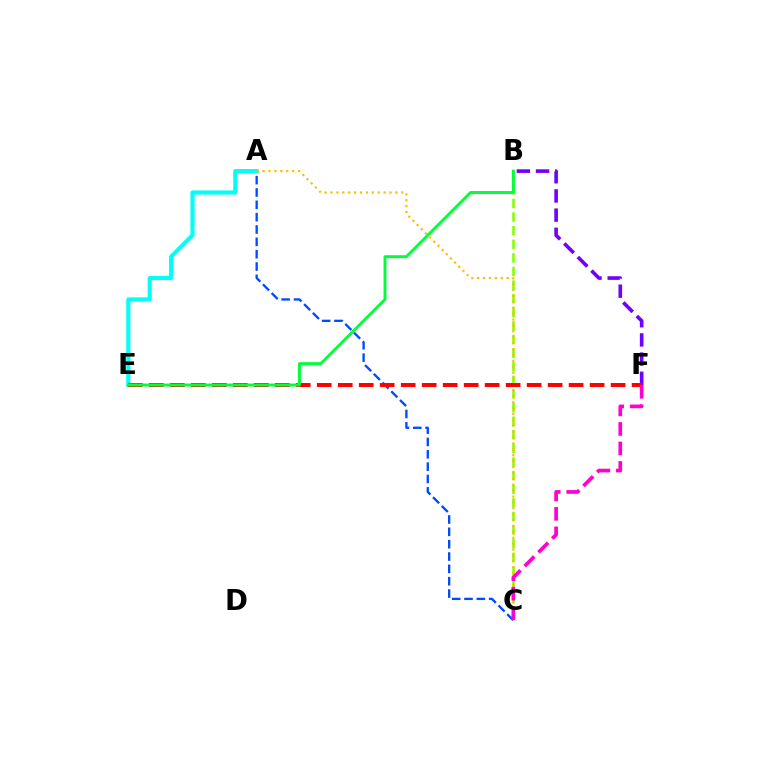{('B', 'F'): [{'color': '#7200ff', 'line_style': 'dashed', 'thickness': 2.61}], ('A', 'C'): [{'color': '#004bff', 'line_style': 'dashed', 'thickness': 1.68}, {'color': '#ffbd00', 'line_style': 'dotted', 'thickness': 1.6}], ('A', 'E'): [{'color': '#00fff6', 'line_style': 'solid', 'thickness': 2.98}], ('B', 'C'): [{'color': '#84ff00', 'line_style': 'dashed', 'thickness': 1.85}], ('E', 'F'): [{'color': '#ff0000', 'line_style': 'dashed', 'thickness': 2.85}], ('C', 'F'): [{'color': '#ff00cf', 'line_style': 'dashed', 'thickness': 2.65}], ('B', 'E'): [{'color': '#00ff39', 'line_style': 'solid', 'thickness': 2.11}]}